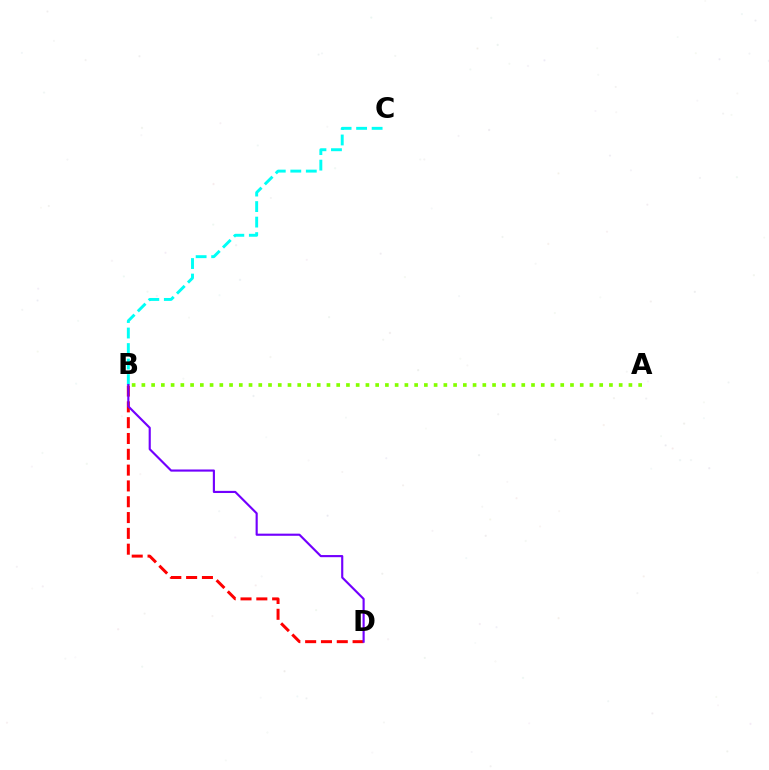{('B', 'C'): [{'color': '#00fff6', 'line_style': 'dashed', 'thickness': 2.11}], ('A', 'B'): [{'color': '#84ff00', 'line_style': 'dotted', 'thickness': 2.65}], ('B', 'D'): [{'color': '#ff0000', 'line_style': 'dashed', 'thickness': 2.15}, {'color': '#7200ff', 'line_style': 'solid', 'thickness': 1.54}]}